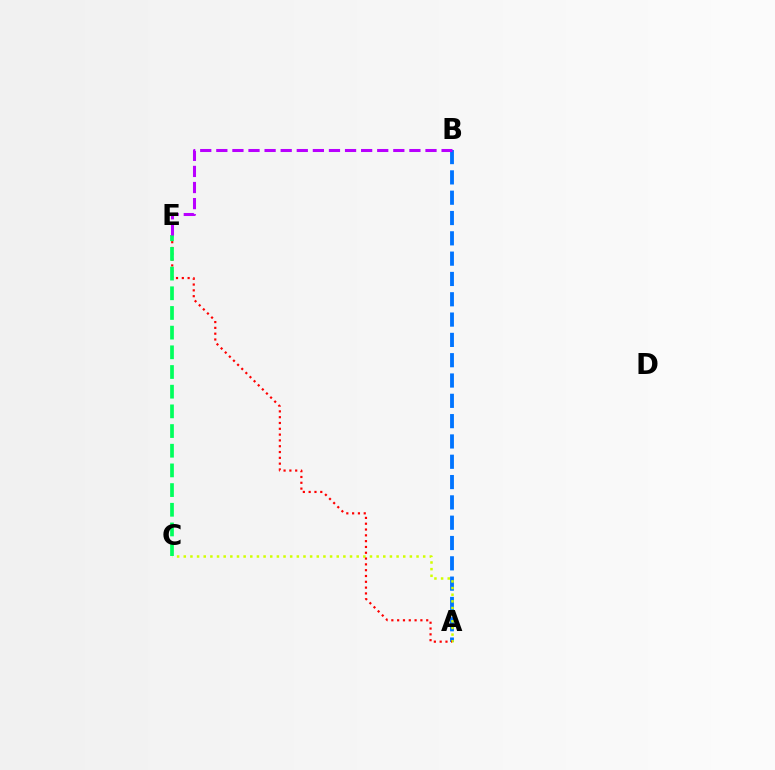{('A', 'B'): [{'color': '#0074ff', 'line_style': 'dashed', 'thickness': 2.76}], ('A', 'C'): [{'color': '#d1ff00', 'line_style': 'dotted', 'thickness': 1.81}], ('A', 'E'): [{'color': '#ff0000', 'line_style': 'dotted', 'thickness': 1.58}], ('C', 'E'): [{'color': '#00ff5c', 'line_style': 'dashed', 'thickness': 2.67}], ('B', 'E'): [{'color': '#b900ff', 'line_style': 'dashed', 'thickness': 2.19}]}